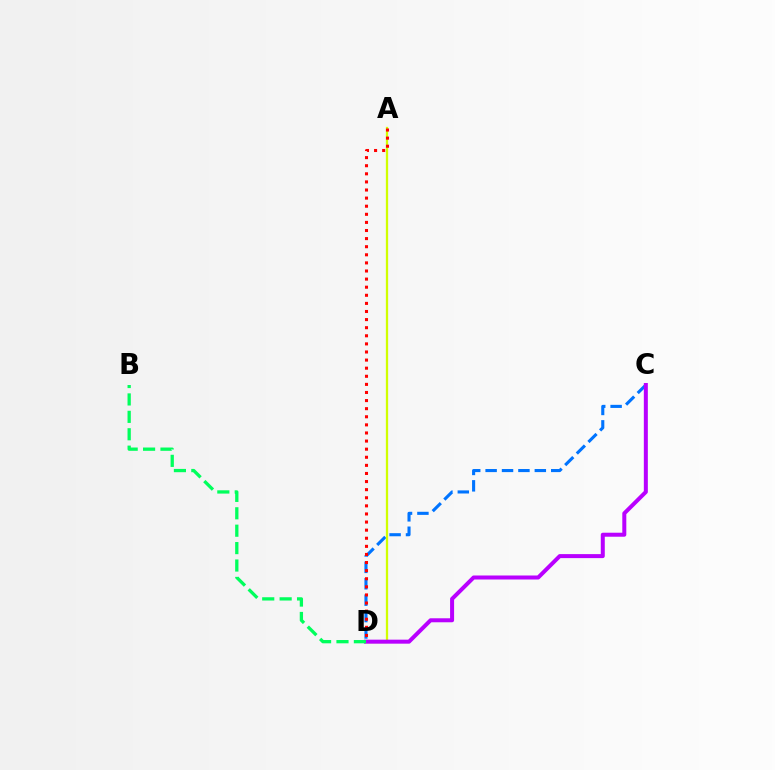{('C', 'D'): [{'color': '#0074ff', 'line_style': 'dashed', 'thickness': 2.23}, {'color': '#b900ff', 'line_style': 'solid', 'thickness': 2.88}], ('A', 'D'): [{'color': '#d1ff00', 'line_style': 'solid', 'thickness': 1.64}, {'color': '#ff0000', 'line_style': 'dotted', 'thickness': 2.2}], ('B', 'D'): [{'color': '#00ff5c', 'line_style': 'dashed', 'thickness': 2.37}]}